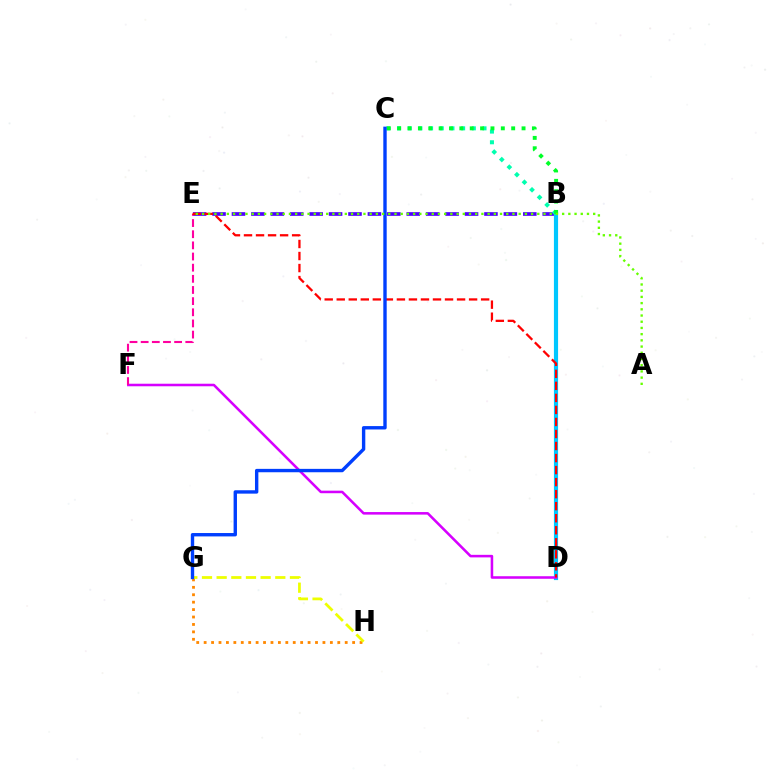{('B', 'E'): [{'color': '#4f00ff', 'line_style': 'dashed', 'thickness': 2.64}], ('G', 'H'): [{'color': '#ff8800', 'line_style': 'dotted', 'thickness': 2.02}, {'color': '#eeff00', 'line_style': 'dashed', 'thickness': 1.99}], ('B', 'D'): [{'color': '#00c7ff', 'line_style': 'solid', 'thickness': 3.0}], ('B', 'C'): [{'color': '#00ffaf', 'line_style': 'dotted', 'thickness': 2.9}, {'color': '#00ff27', 'line_style': 'dotted', 'thickness': 2.82}], ('D', 'F'): [{'color': '#d600ff', 'line_style': 'solid', 'thickness': 1.84}], ('E', 'F'): [{'color': '#ff00a0', 'line_style': 'dashed', 'thickness': 1.52}], ('D', 'E'): [{'color': '#ff0000', 'line_style': 'dashed', 'thickness': 1.63}], ('C', 'G'): [{'color': '#003fff', 'line_style': 'solid', 'thickness': 2.44}], ('A', 'E'): [{'color': '#66ff00', 'line_style': 'dotted', 'thickness': 1.69}]}